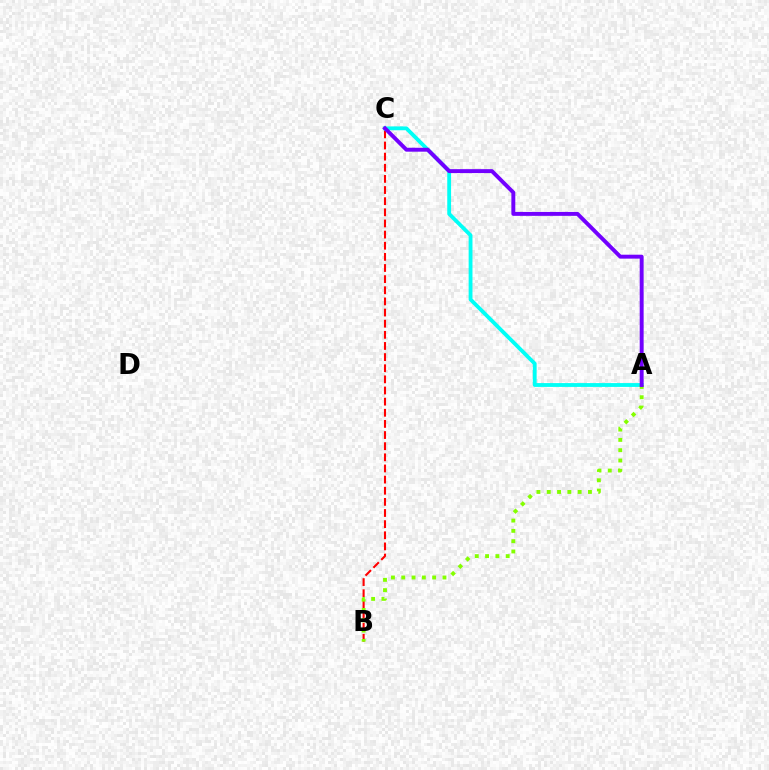{('B', 'C'): [{'color': '#ff0000', 'line_style': 'dashed', 'thickness': 1.51}], ('A', 'C'): [{'color': '#00fff6', 'line_style': 'solid', 'thickness': 2.75}, {'color': '#7200ff', 'line_style': 'solid', 'thickness': 2.82}], ('A', 'B'): [{'color': '#84ff00', 'line_style': 'dotted', 'thickness': 2.8}]}